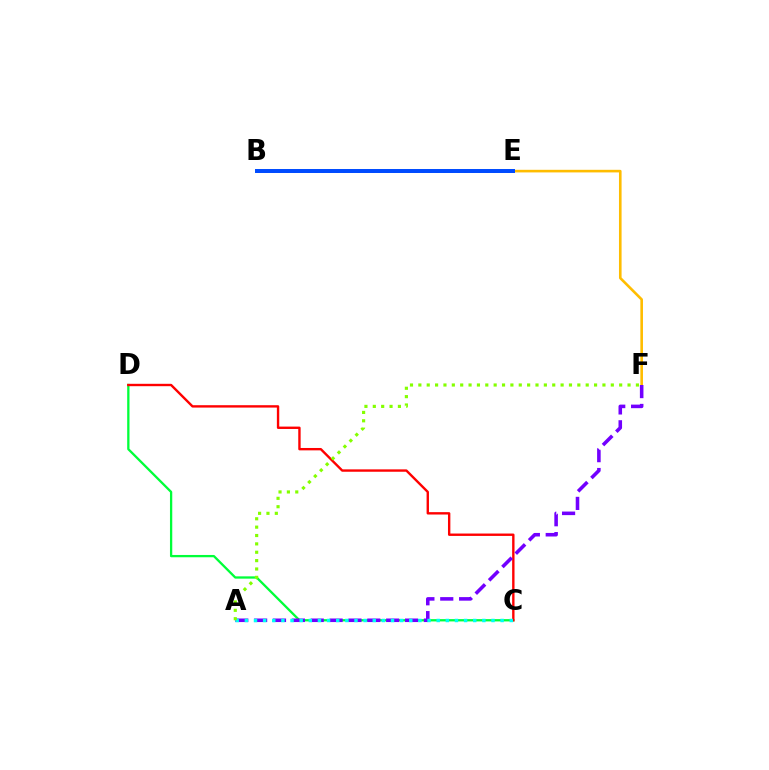{('E', 'F'): [{'color': '#ffbd00', 'line_style': 'solid', 'thickness': 1.88}], ('B', 'E'): [{'color': '#ff00cf', 'line_style': 'dotted', 'thickness': 1.94}, {'color': '#004bff', 'line_style': 'solid', 'thickness': 2.86}], ('C', 'D'): [{'color': '#00ff39', 'line_style': 'solid', 'thickness': 1.65}, {'color': '#ff0000', 'line_style': 'solid', 'thickness': 1.72}], ('A', 'F'): [{'color': '#7200ff', 'line_style': 'dashed', 'thickness': 2.56}, {'color': '#84ff00', 'line_style': 'dotted', 'thickness': 2.27}], ('A', 'C'): [{'color': '#00fff6', 'line_style': 'dotted', 'thickness': 2.48}]}